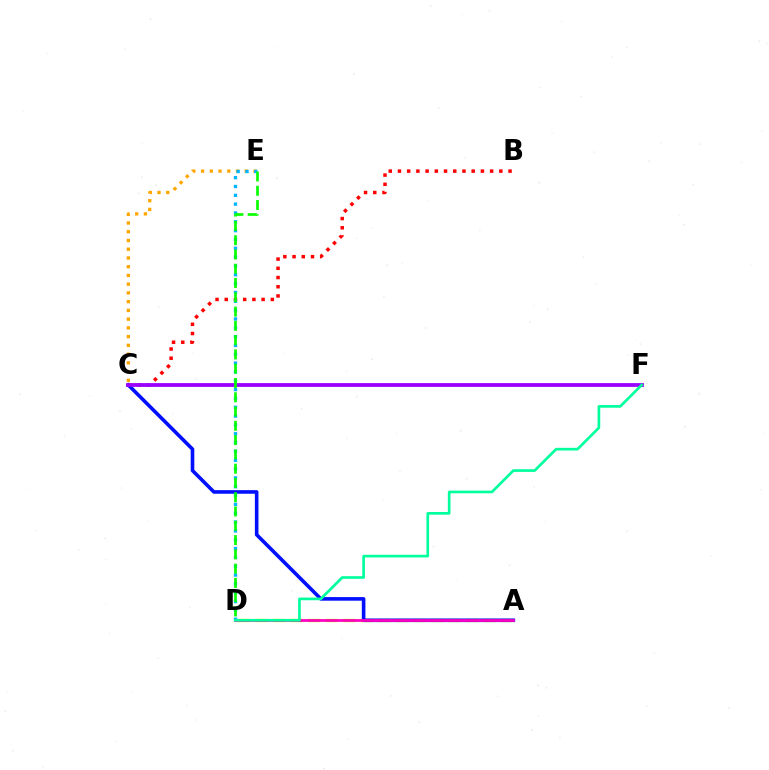{('B', 'C'): [{'color': '#ff0000', 'line_style': 'dotted', 'thickness': 2.5}], ('A', 'D'): [{'color': '#b3ff00', 'line_style': 'dashed', 'thickness': 2.39}, {'color': '#ff00bd', 'line_style': 'solid', 'thickness': 1.98}], ('C', 'E'): [{'color': '#ffa500', 'line_style': 'dotted', 'thickness': 2.37}], ('A', 'C'): [{'color': '#0010ff', 'line_style': 'solid', 'thickness': 2.6}], ('C', 'F'): [{'color': '#9b00ff', 'line_style': 'solid', 'thickness': 2.73}], ('D', 'E'): [{'color': '#00b5ff', 'line_style': 'dotted', 'thickness': 2.4}, {'color': '#08ff00', 'line_style': 'dashed', 'thickness': 1.94}], ('D', 'F'): [{'color': '#00ff9d', 'line_style': 'solid', 'thickness': 1.92}]}